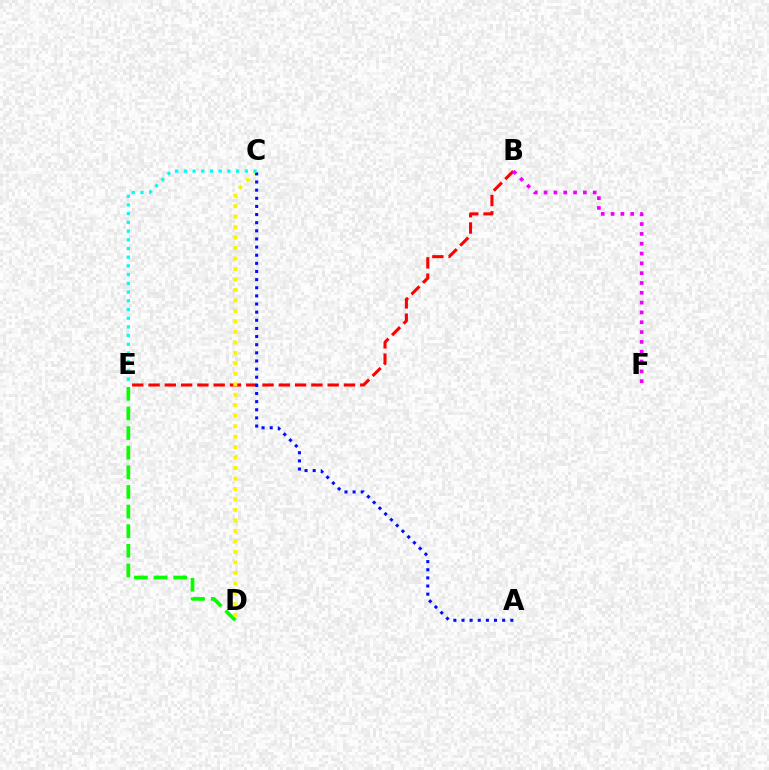{('D', 'E'): [{'color': '#08ff00', 'line_style': 'dashed', 'thickness': 2.67}], ('B', 'E'): [{'color': '#ff0000', 'line_style': 'dashed', 'thickness': 2.21}], ('C', 'D'): [{'color': '#fcf500', 'line_style': 'dotted', 'thickness': 2.85}], ('A', 'C'): [{'color': '#0010ff', 'line_style': 'dotted', 'thickness': 2.21}], ('B', 'F'): [{'color': '#ee00ff', 'line_style': 'dotted', 'thickness': 2.67}], ('C', 'E'): [{'color': '#00fff6', 'line_style': 'dotted', 'thickness': 2.37}]}